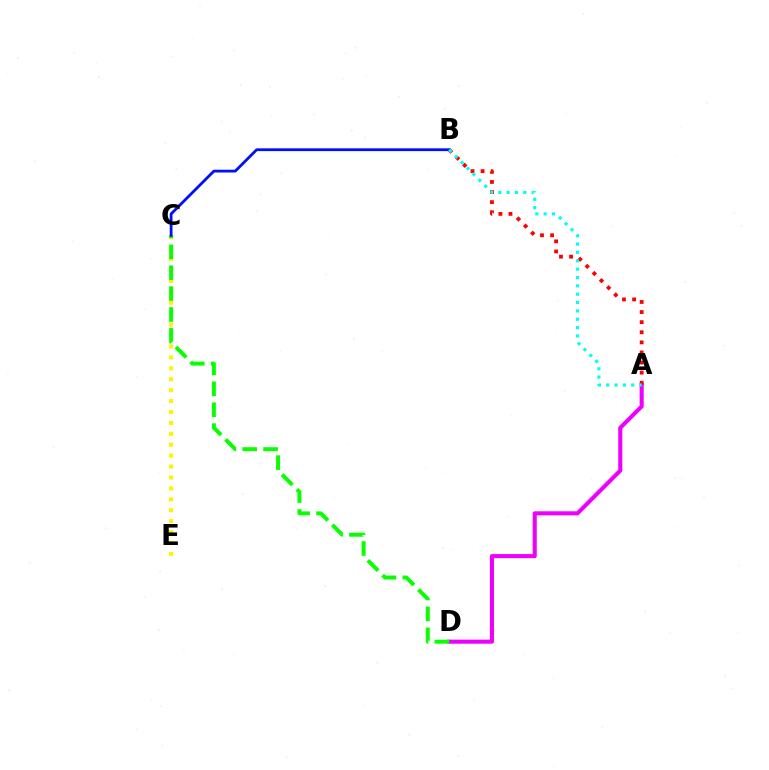{('C', 'E'): [{'color': '#fcf500', 'line_style': 'dotted', 'thickness': 2.97}], ('A', 'D'): [{'color': '#ee00ff', 'line_style': 'solid', 'thickness': 2.94}], ('A', 'B'): [{'color': '#ff0000', 'line_style': 'dotted', 'thickness': 2.74}, {'color': '#00fff6', 'line_style': 'dotted', 'thickness': 2.27}], ('C', 'D'): [{'color': '#08ff00', 'line_style': 'dashed', 'thickness': 2.84}], ('B', 'C'): [{'color': '#0010ff', 'line_style': 'solid', 'thickness': 2.02}]}